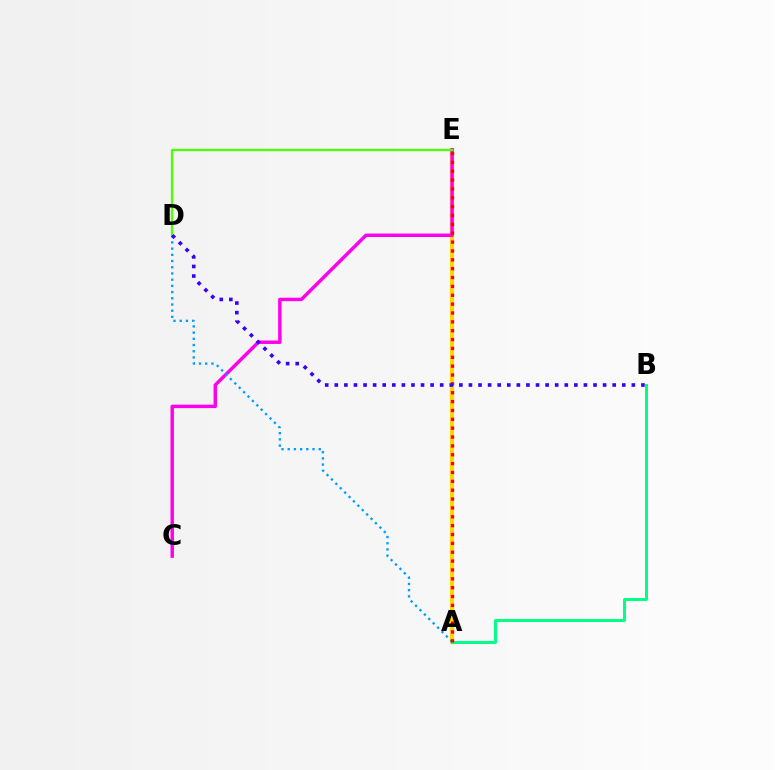{('A', 'E'): [{'color': '#ffd500', 'line_style': 'solid', 'thickness': 2.95}, {'color': '#ff0000', 'line_style': 'dotted', 'thickness': 2.41}], ('A', 'B'): [{'color': '#00ff86', 'line_style': 'solid', 'thickness': 2.15}], ('C', 'E'): [{'color': '#ff00ed', 'line_style': 'solid', 'thickness': 2.49}], ('A', 'D'): [{'color': '#009eff', 'line_style': 'dotted', 'thickness': 1.69}], ('D', 'E'): [{'color': '#4fff00', 'line_style': 'solid', 'thickness': 1.65}], ('B', 'D'): [{'color': '#3700ff', 'line_style': 'dotted', 'thickness': 2.6}]}